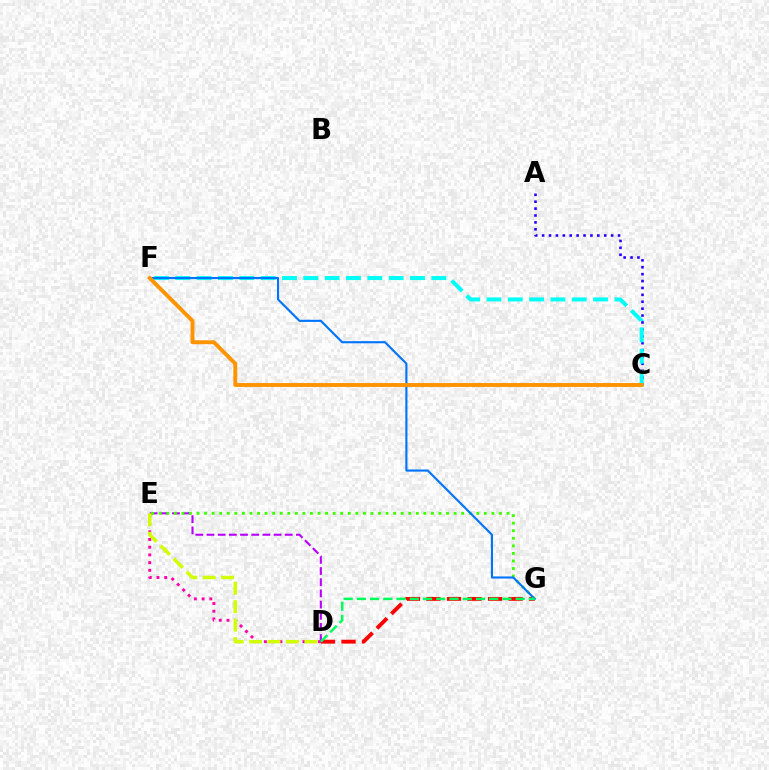{('D', 'G'): [{'color': '#ff0000', 'line_style': 'dashed', 'thickness': 2.79}, {'color': '#00ff5c', 'line_style': 'dashed', 'thickness': 1.8}], ('D', 'E'): [{'color': '#ff00ac', 'line_style': 'dotted', 'thickness': 2.1}, {'color': '#b900ff', 'line_style': 'dashed', 'thickness': 1.52}, {'color': '#d1ff00', 'line_style': 'dashed', 'thickness': 2.5}], ('A', 'C'): [{'color': '#2500ff', 'line_style': 'dotted', 'thickness': 1.88}], ('C', 'F'): [{'color': '#00fff6', 'line_style': 'dashed', 'thickness': 2.9}, {'color': '#ff9400', 'line_style': 'solid', 'thickness': 2.82}], ('E', 'G'): [{'color': '#3dff00', 'line_style': 'dotted', 'thickness': 2.05}], ('F', 'G'): [{'color': '#0074ff', 'line_style': 'solid', 'thickness': 1.53}]}